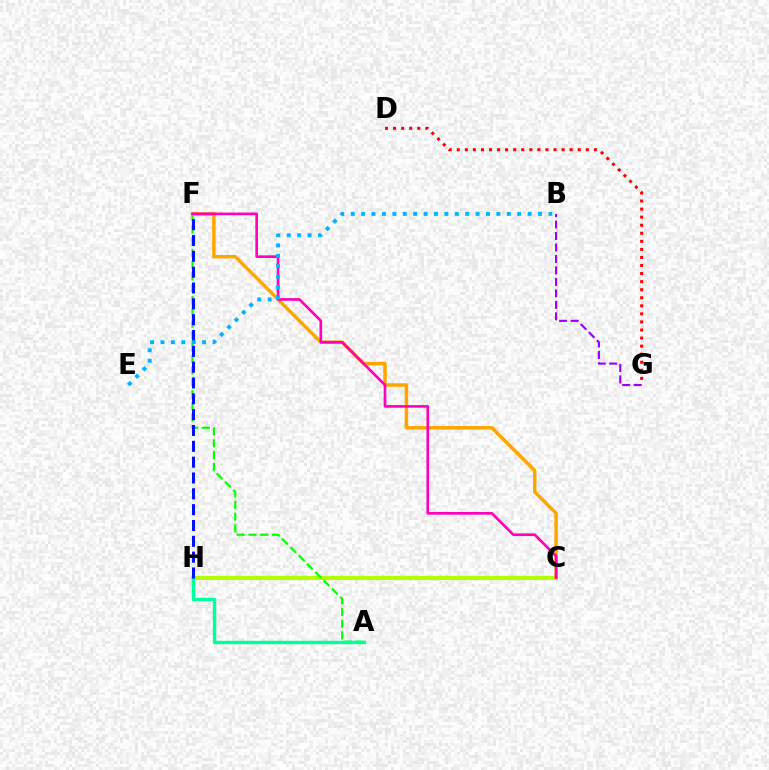{('D', 'G'): [{'color': '#ff0000', 'line_style': 'dotted', 'thickness': 2.19}], ('C', 'H'): [{'color': '#b3ff00', 'line_style': 'solid', 'thickness': 2.95}], ('A', 'F'): [{'color': '#08ff00', 'line_style': 'dashed', 'thickness': 1.6}], ('B', 'G'): [{'color': '#9b00ff', 'line_style': 'dashed', 'thickness': 1.56}], ('A', 'H'): [{'color': '#00ff9d', 'line_style': 'solid', 'thickness': 2.45}], ('C', 'F'): [{'color': '#ffa500', 'line_style': 'solid', 'thickness': 2.5}, {'color': '#ff00bd', 'line_style': 'solid', 'thickness': 1.92}], ('F', 'H'): [{'color': '#0010ff', 'line_style': 'dashed', 'thickness': 2.15}], ('B', 'E'): [{'color': '#00b5ff', 'line_style': 'dotted', 'thickness': 2.83}]}